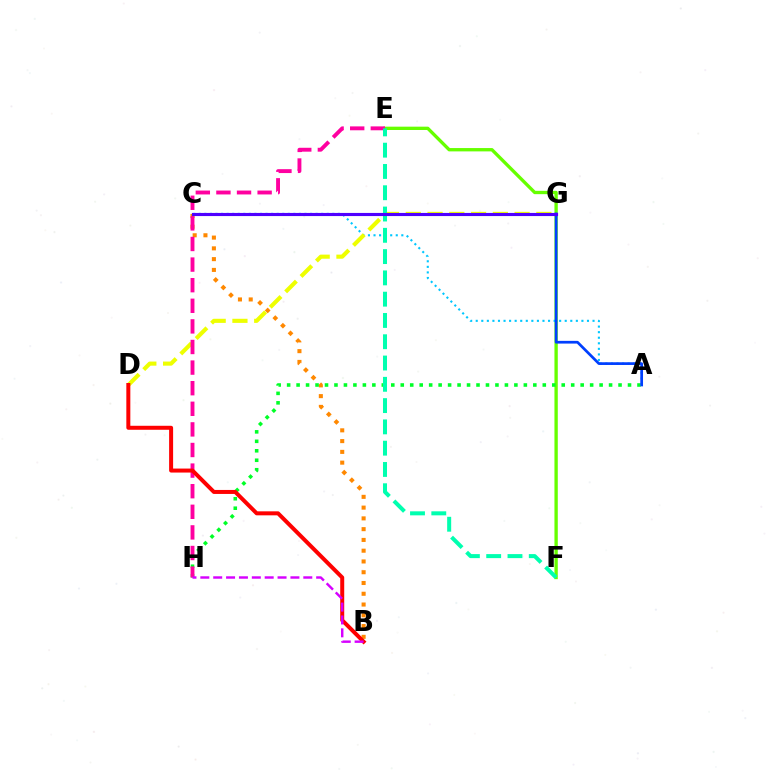{('E', 'F'): [{'color': '#66ff00', 'line_style': 'solid', 'thickness': 2.4}, {'color': '#00ffaf', 'line_style': 'dashed', 'thickness': 2.89}], ('B', 'C'): [{'color': '#ff8800', 'line_style': 'dotted', 'thickness': 2.93}], ('A', 'H'): [{'color': '#00ff27', 'line_style': 'dotted', 'thickness': 2.57}], ('A', 'C'): [{'color': '#00c7ff', 'line_style': 'dotted', 'thickness': 1.51}], ('D', 'G'): [{'color': '#eeff00', 'line_style': 'dashed', 'thickness': 2.96}], ('E', 'H'): [{'color': '#ff00a0', 'line_style': 'dashed', 'thickness': 2.8}], ('B', 'D'): [{'color': '#ff0000', 'line_style': 'solid', 'thickness': 2.88}], ('A', 'G'): [{'color': '#003fff', 'line_style': 'solid', 'thickness': 1.95}], ('B', 'H'): [{'color': '#d600ff', 'line_style': 'dashed', 'thickness': 1.75}], ('C', 'G'): [{'color': '#4f00ff', 'line_style': 'solid', 'thickness': 2.25}]}